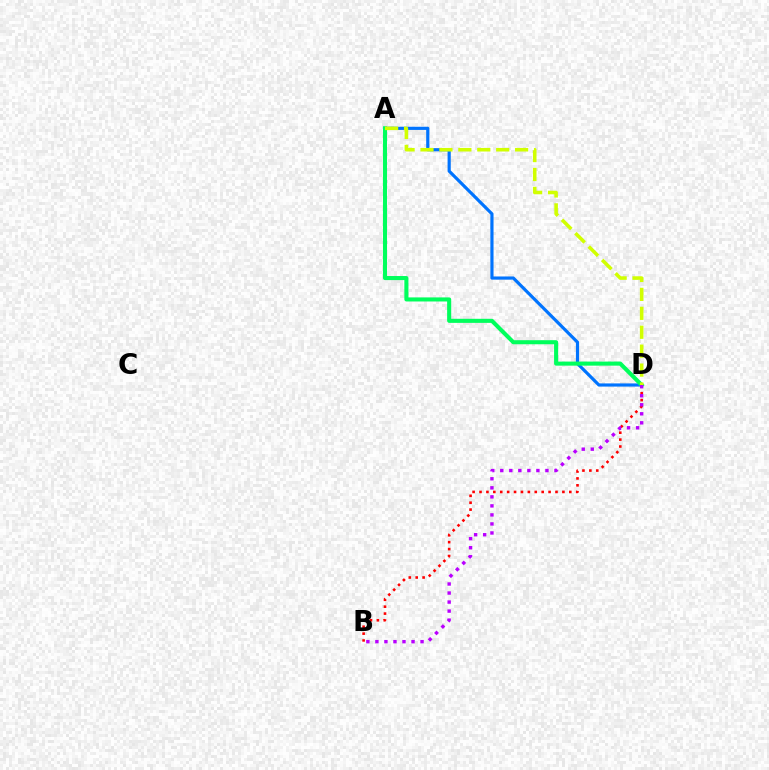{('B', 'D'): [{'color': '#ff0000', 'line_style': 'dotted', 'thickness': 1.88}, {'color': '#b900ff', 'line_style': 'dotted', 'thickness': 2.45}], ('A', 'D'): [{'color': '#0074ff', 'line_style': 'solid', 'thickness': 2.28}, {'color': '#00ff5c', 'line_style': 'solid', 'thickness': 2.93}, {'color': '#d1ff00', 'line_style': 'dashed', 'thickness': 2.57}]}